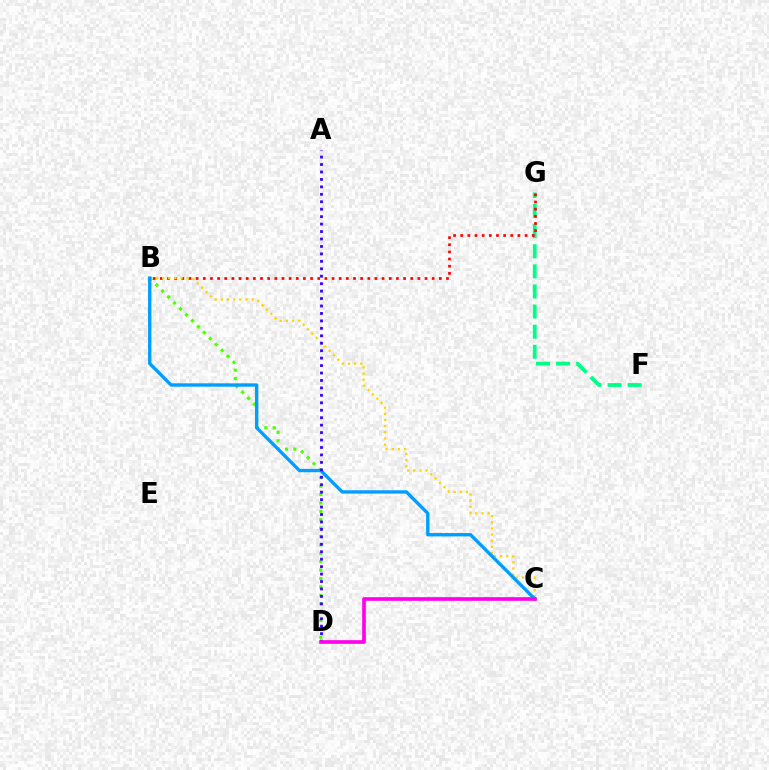{('F', 'G'): [{'color': '#00ff86', 'line_style': 'dashed', 'thickness': 2.73}], ('B', 'G'): [{'color': '#ff0000', 'line_style': 'dotted', 'thickness': 1.94}], ('B', 'C'): [{'color': '#ffd500', 'line_style': 'dotted', 'thickness': 1.67}, {'color': '#009eff', 'line_style': 'solid', 'thickness': 2.41}], ('B', 'D'): [{'color': '#4fff00', 'line_style': 'dotted', 'thickness': 2.28}], ('A', 'D'): [{'color': '#3700ff', 'line_style': 'dotted', 'thickness': 2.02}], ('C', 'D'): [{'color': '#ff00ed', 'line_style': 'solid', 'thickness': 2.63}]}